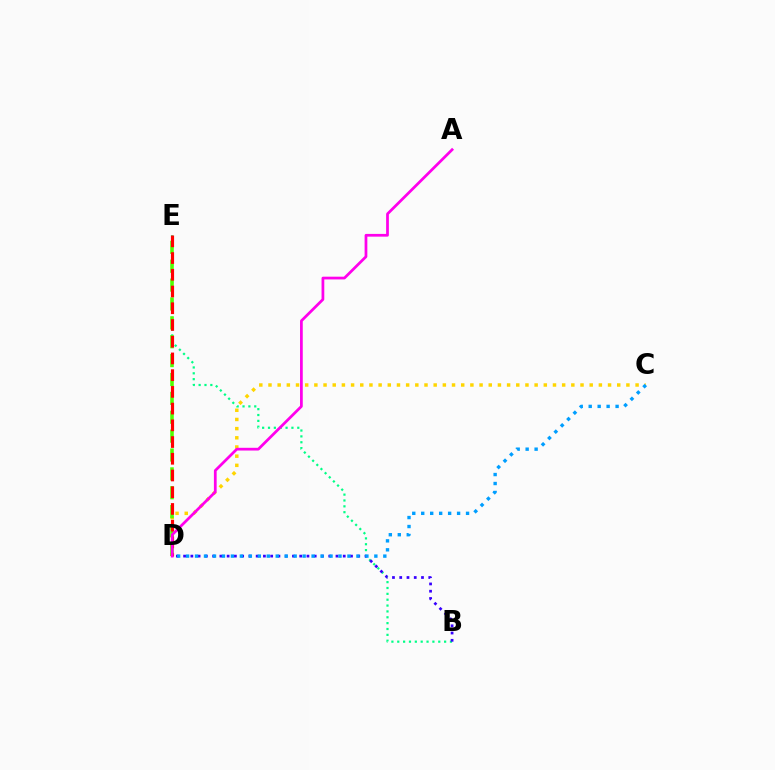{('B', 'E'): [{'color': '#00ff86', 'line_style': 'dotted', 'thickness': 1.59}], ('C', 'D'): [{'color': '#ffd500', 'line_style': 'dotted', 'thickness': 2.49}, {'color': '#009eff', 'line_style': 'dotted', 'thickness': 2.44}], ('D', 'E'): [{'color': '#4fff00', 'line_style': 'dashed', 'thickness': 2.56}, {'color': '#ff0000', 'line_style': 'dashed', 'thickness': 2.27}], ('A', 'D'): [{'color': '#ff00ed', 'line_style': 'solid', 'thickness': 1.97}], ('B', 'D'): [{'color': '#3700ff', 'line_style': 'dotted', 'thickness': 1.97}]}